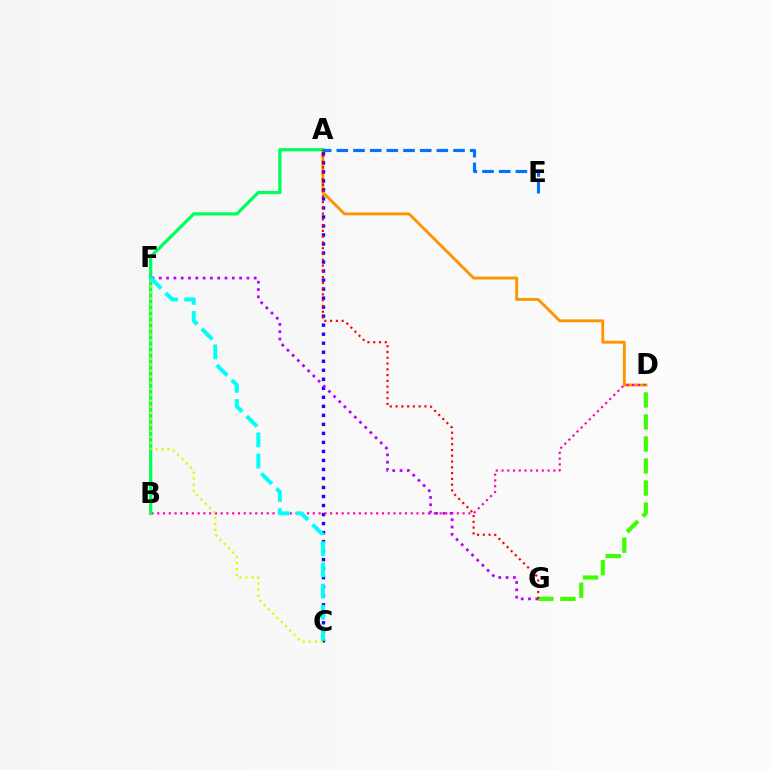{('A', 'D'): [{'color': '#ff9400', 'line_style': 'solid', 'thickness': 2.07}], ('A', 'C'): [{'color': '#2500ff', 'line_style': 'dotted', 'thickness': 2.45}], ('B', 'D'): [{'color': '#ff00ac', 'line_style': 'dotted', 'thickness': 1.57}], ('A', 'B'): [{'color': '#00ff5c', 'line_style': 'solid', 'thickness': 2.32}], ('D', 'G'): [{'color': '#3dff00', 'line_style': 'dashed', 'thickness': 2.99}], ('F', 'G'): [{'color': '#b900ff', 'line_style': 'dotted', 'thickness': 1.98}], ('A', 'G'): [{'color': '#ff0000', 'line_style': 'dotted', 'thickness': 1.57}], ('C', 'F'): [{'color': '#d1ff00', 'line_style': 'dotted', 'thickness': 1.64}, {'color': '#00fff6', 'line_style': 'dashed', 'thickness': 2.88}], ('A', 'E'): [{'color': '#0074ff', 'line_style': 'dashed', 'thickness': 2.26}]}